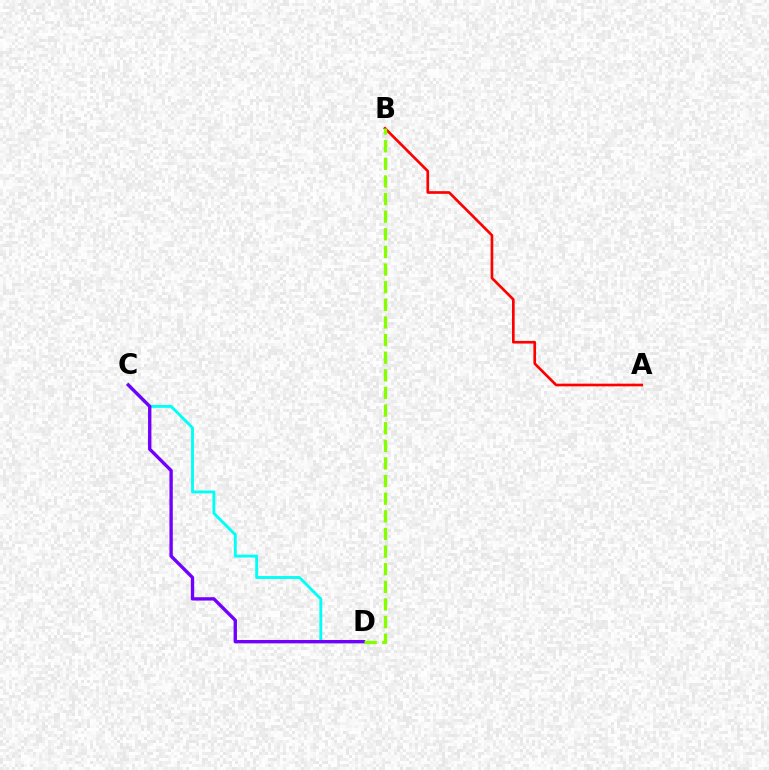{('A', 'B'): [{'color': '#ff0000', 'line_style': 'solid', 'thickness': 1.92}], ('C', 'D'): [{'color': '#00fff6', 'line_style': 'solid', 'thickness': 2.07}, {'color': '#7200ff', 'line_style': 'solid', 'thickness': 2.42}], ('B', 'D'): [{'color': '#84ff00', 'line_style': 'dashed', 'thickness': 2.39}]}